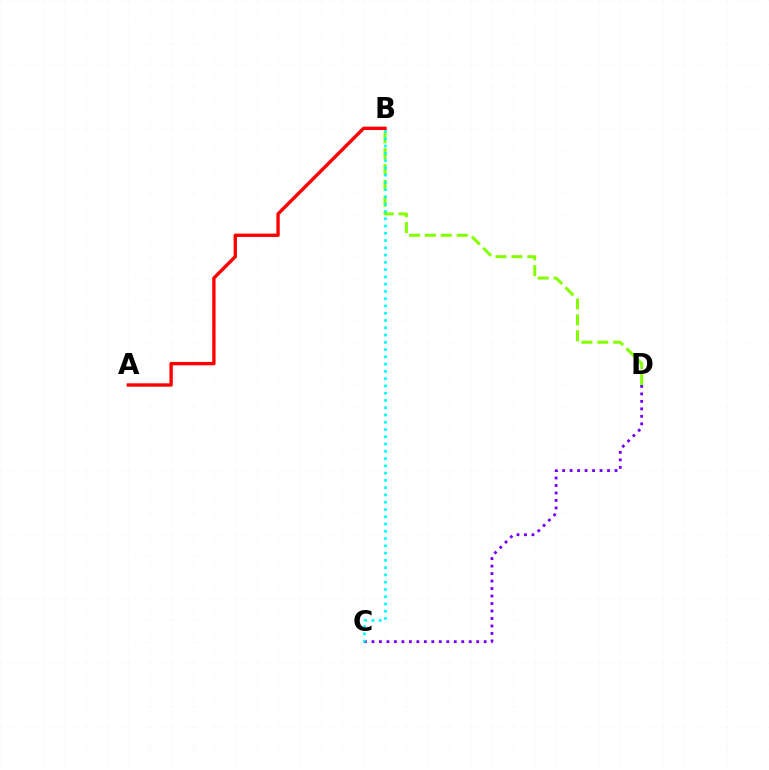{('B', 'D'): [{'color': '#84ff00', 'line_style': 'dashed', 'thickness': 2.16}], ('C', 'D'): [{'color': '#7200ff', 'line_style': 'dotted', 'thickness': 2.03}], ('B', 'C'): [{'color': '#00fff6', 'line_style': 'dotted', 'thickness': 1.97}], ('A', 'B'): [{'color': '#ff0000', 'line_style': 'solid', 'thickness': 2.43}]}